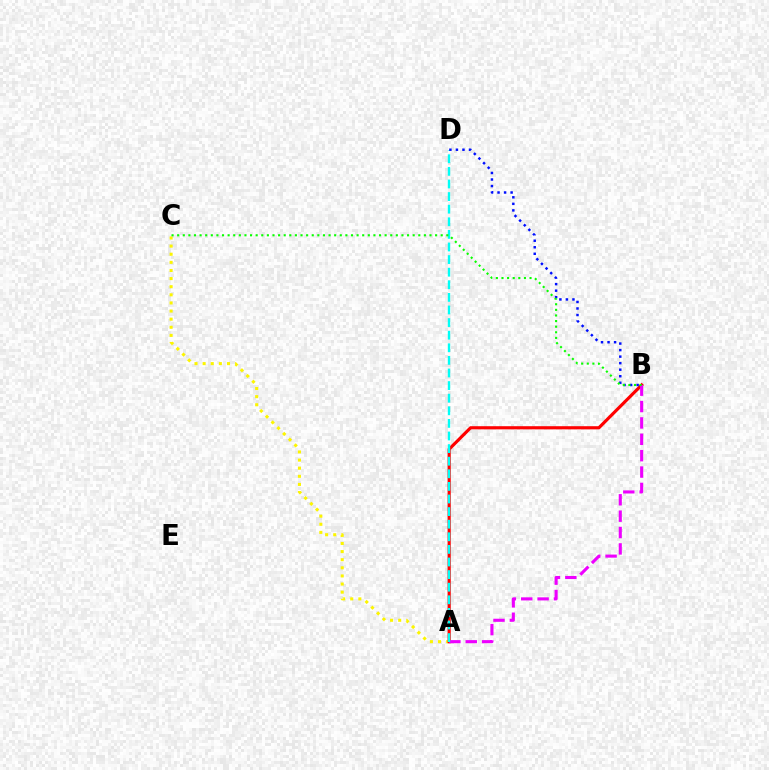{('A', 'C'): [{'color': '#fcf500', 'line_style': 'dotted', 'thickness': 2.21}], ('A', 'B'): [{'color': '#ff0000', 'line_style': 'solid', 'thickness': 2.27}, {'color': '#ee00ff', 'line_style': 'dashed', 'thickness': 2.22}], ('A', 'D'): [{'color': '#00fff6', 'line_style': 'dashed', 'thickness': 1.71}], ('B', 'D'): [{'color': '#0010ff', 'line_style': 'dotted', 'thickness': 1.78}], ('B', 'C'): [{'color': '#08ff00', 'line_style': 'dotted', 'thickness': 1.52}]}